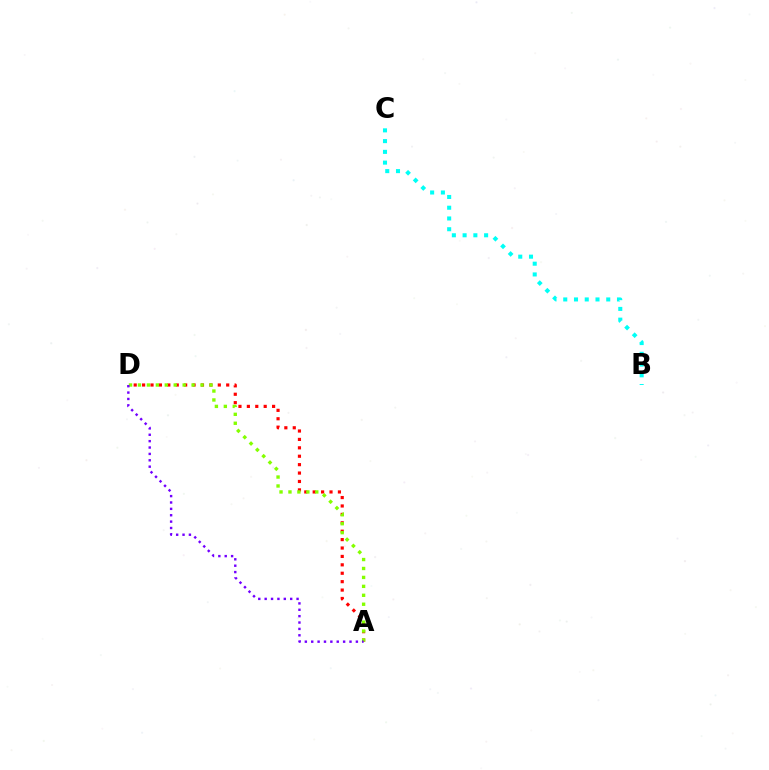{('B', 'C'): [{'color': '#00fff6', 'line_style': 'dotted', 'thickness': 2.92}], ('A', 'D'): [{'color': '#ff0000', 'line_style': 'dotted', 'thickness': 2.28}, {'color': '#84ff00', 'line_style': 'dotted', 'thickness': 2.43}, {'color': '#7200ff', 'line_style': 'dotted', 'thickness': 1.73}]}